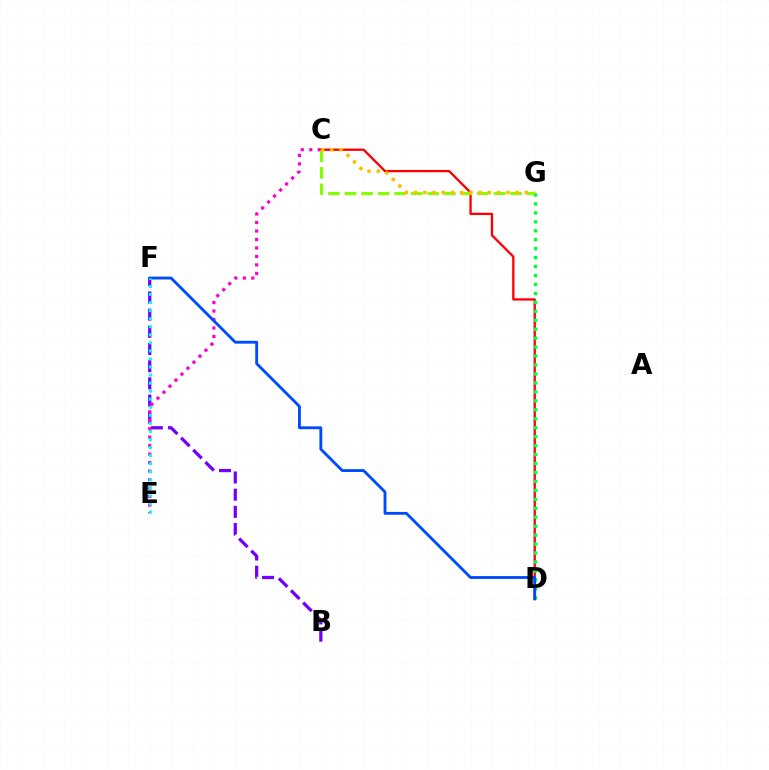{('B', 'F'): [{'color': '#7200ff', 'line_style': 'dashed', 'thickness': 2.33}], ('C', 'E'): [{'color': '#ff00cf', 'line_style': 'dotted', 'thickness': 2.31}], ('C', 'D'): [{'color': '#ff0000', 'line_style': 'solid', 'thickness': 1.67}], ('C', 'G'): [{'color': '#84ff00', 'line_style': 'dashed', 'thickness': 2.25}, {'color': '#ffbd00', 'line_style': 'dotted', 'thickness': 2.51}], ('D', 'G'): [{'color': '#00ff39', 'line_style': 'dotted', 'thickness': 2.43}], ('D', 'F'): [{'color': '#004bff', 'line_style': 'solid', 'thickness': 2.06}], ('E', 'F'): [{'color': '#00fff6', 'line_style': 'dotted', 'thickness': 2.19}]}